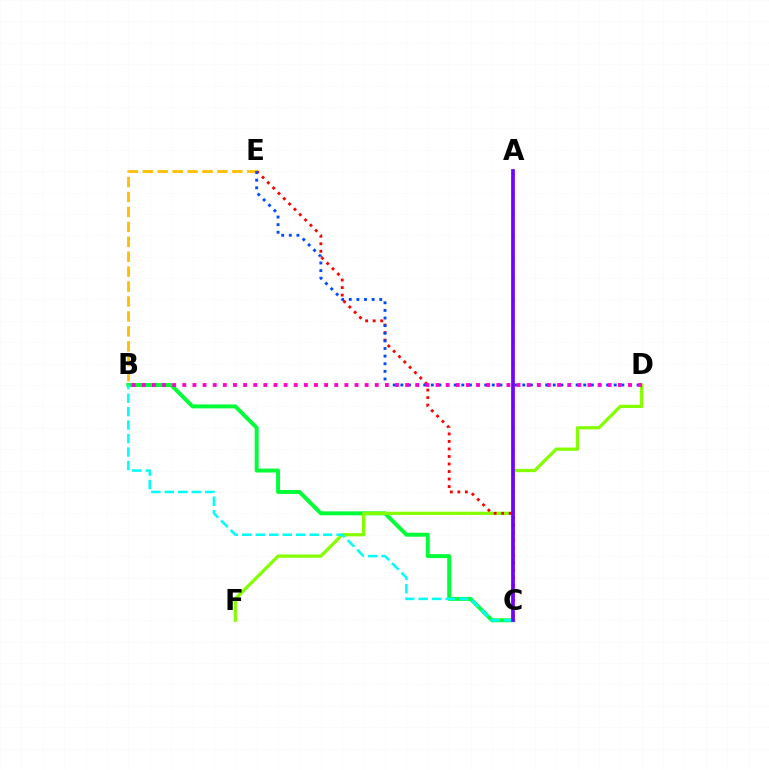{('B', 'C'): [{'color': '#00ff39', 'line_style': 'solid', 'thickness': 2.85}, {'color': '#00fff6', 'line_style': 'dashed', 'thickness': 1.83}], ('D', 'F'): [{'color': '#84ff00', 'line_style': 'solid', 'thickness': 2.34}], ('C', 'E'): [{'color': '#ff0000', 'line_style': 'dotted', 'thickness': 2.04}], ('B', 'E'): [{'color': '#ffbd00', 'line_style': 'dashed', 'thickness': 2.03}], ('D', 'E'): [{'color': '#004bff', 'line_style': 'dotted', 'thickness': 2.07}], ('A', 'C'): [{'color': '#7200ff', 'line_style': 'solid', 'thickness': 2.68}], ('B', 'D'): [{'color': '#ff00cf', 'line_style': 'dotted', 'thickness': 2.75}]}